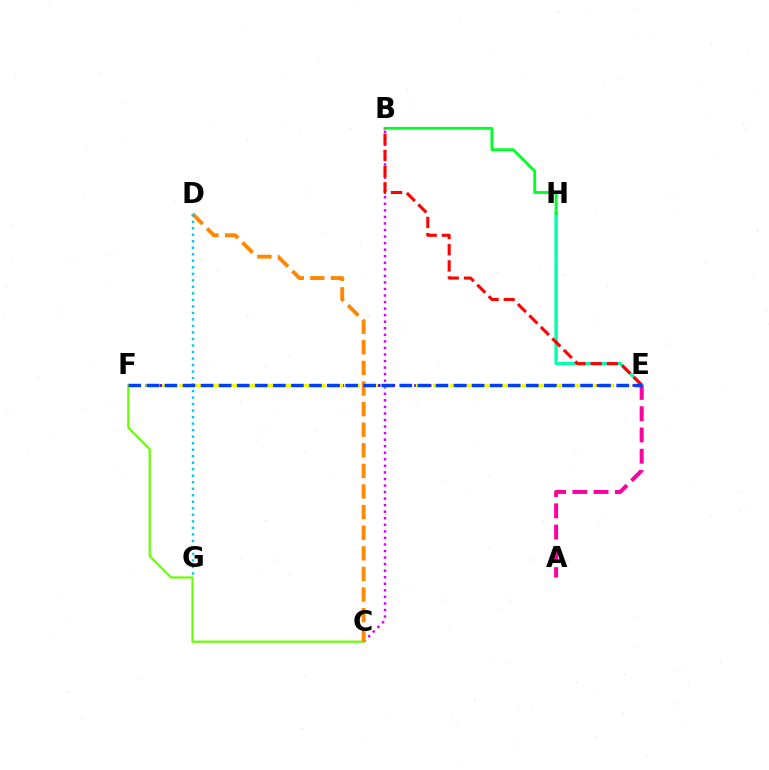{('B', 'C'): [{'color': '#d600ff', 'line_style': 'dotted', 'thickness': 1.78}], ('C', 'F'): [{'color': '#66ff00', 'line_style': 'solid', 'thickness': 1.57}], ('E', 'F'): [{'color': '#4f00ff', 'line_style': 'dotted', 'thickness': 1.98}, {'color': '#eeff00', 'line_style': 'dashed', 'thickness': 2.3}, {'color': '#003fff', 'line_style': 'dashed', 'thickness': 2.45}], ('E', 'H'): [{'color': '#00ffaf', 'line_style': 'solid', 'thickness': 2.44}], ('B', 'H'): [{'color': '#00ff27', 'line_style': 'solid', 'thickness': 2.07}], ('C', 'D'): [{'color': '#ff8800', 'line_style': 'dashed', 'thickness': 2.8}], ('B', 'E'): [{'color': '#ff0000', 'line_style': 'dashed', 'thickness': 2.2}], ('D', 'G'): [{'color': '#00c7ff', 'line_style': 'dotted', 'thickness': 1.77}], ('A', 'E'): [{'color': '#ff00a0', 'line_style': 'dashed', 'thickness': 2.89}]}